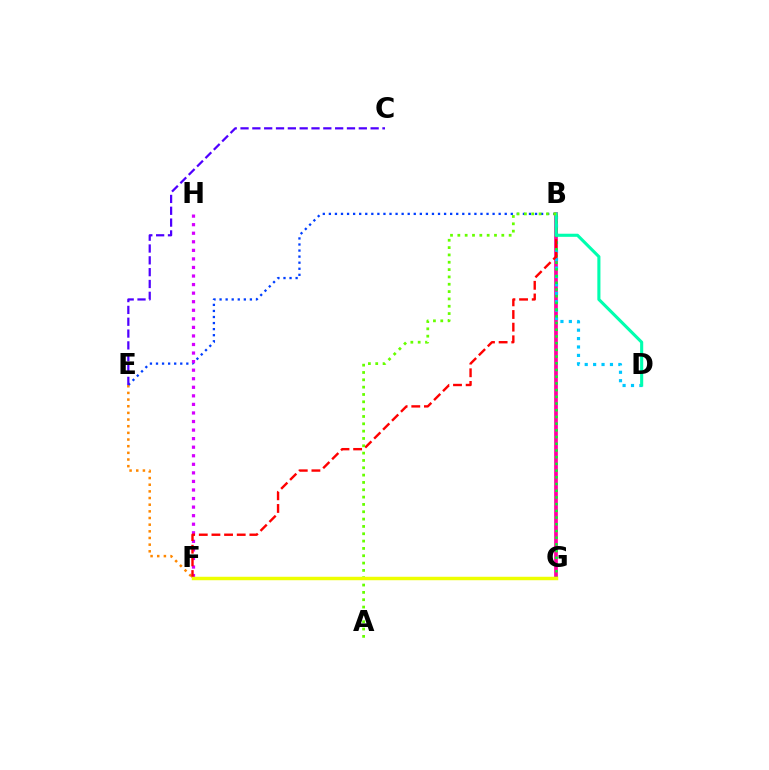{('E', 'F'): [{'color': '#ff8800', 'line_style': 'dotted', 'thickness': 1.81}], ('B', 'E'): [{'color': '#003fff', 'line_style': 'dotted', 'thickness': 1.65}], ('F', 'H'): [{'color': '#d600ff', 'line_style': 'dotted', 'thickness': 2.33}], ('B', 'G'): [{'color': '#ff00a0', 'line_style': 'solid', 'thickness': 2.67}, {'color': '#00ff27', 'line_style': 'dotted', 'thickness': 1.82}], ('B', 'D'): [{'color': '#00c7ff', 'line_style': 'dotted', 'thickness': 2.28}, {'color': '#00ffaf', 'line_style': 'solid', 'thickness': 2.23}], ('B', 'F'): [{'color': '#ff0000', 'line_style': 'dashed', 'thickness': 1.72}], ('A', 'B'): [{'color': '#66ff00', 'line_style': 'dotted', 'thickness': 1.99}], ('F', 'G'): [{'color': '#eeff00', 'line_style': 'solid', 'thickness': 2.49}], ('C', 'E'): [{'color': '#4f00ff', 'line_style': 'dashed', 'thickness': 1.61}]}